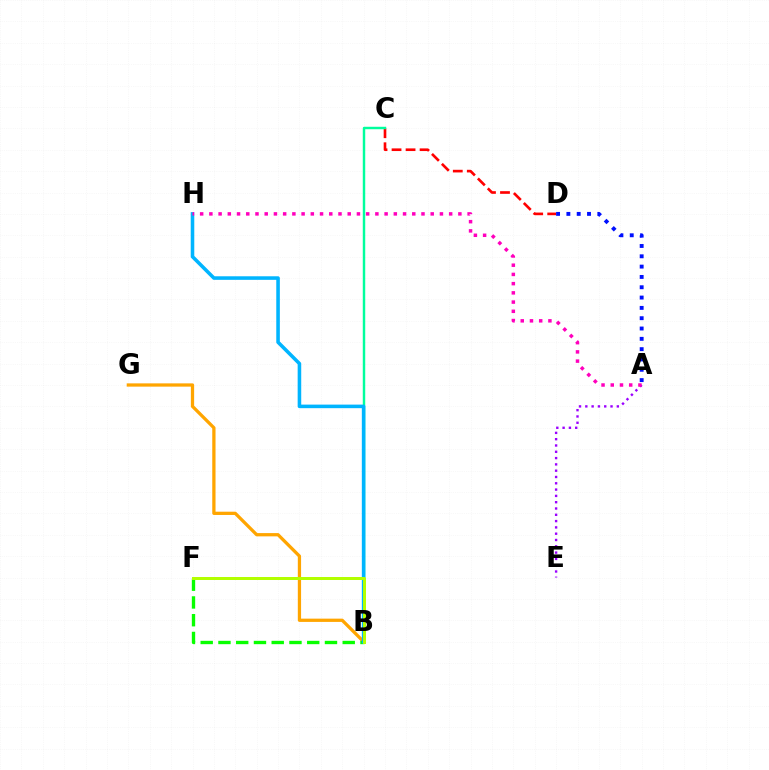{('C', 'D'): [{'color': '#ff0000', 'line_style': 'dashed', 'thickness': 1.9}], ('B', 'G'): [{'color': '#ffa500', 'line_style': 'solid', 'thickness': 2.35}], ('B', 'F'): [{'color': '#08ff00', 'line_style': 'dashed', 'thickness': 2.41}, {'color': '#b3ff00', 'line_style': 'solid', 'thickness': 2.16}], ('B', 'C'): [{'color': '#00ff9d', 'line_style': 'solid', 'thickness': 1.76}], ('B', 'H'): [{'color': '#00b5ff', 'line_style': 'solid', 'thickness': 2.57}], ('A', 'E'): [{'color': '#9b00ff', 'line_style': 'dotted', 'thickness': 1.71}], ('A', 'D'): [{'color': '#0010ff', 'line_style': 'dotted', 'thickness': 2.8}], ('A', 'H'): [{'color': '#ff00bd', 'line_style': 'dotted', 'thickness': 2.51}]}